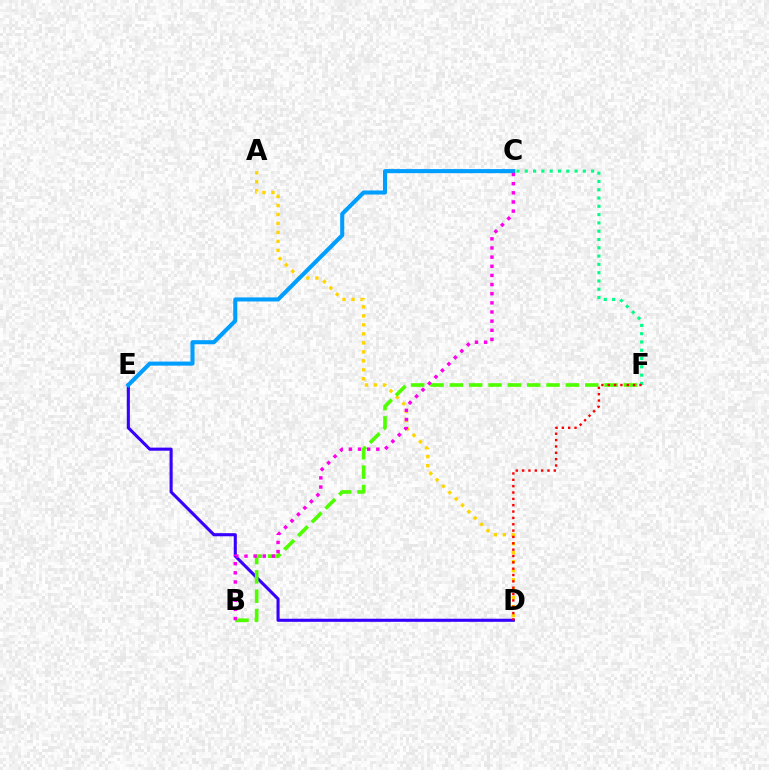{('A', 'D'): [{'color': '#ffd500', 'line_style': 'dotted', 'thickness': 2.44}], ('D', 'E'): [{'color': '#3700ff', 'line_style': 'solid', 'thickness': 2.22}], ('C', 'E'): [{'color': '#009eff', 'line_style': 'solid', 'thickness': 2.93}], ('B', 'F'): [{'color': '#4fff00', 'line_style': 'dashed', 'thickness': 2.63}], ('B', 'C'): [{'color': '#ff00ed', 'line_style': 'dotted', 'thickness': 2.48}], ('C', 'F'): [{'color': '#00ff86', 'line_style': 'dotted', 'thickness': 2.25}], ('D', 'F'): [{'color': '#ff0000', 'line_style': 'dotted', 'thickness': 1.72}]}